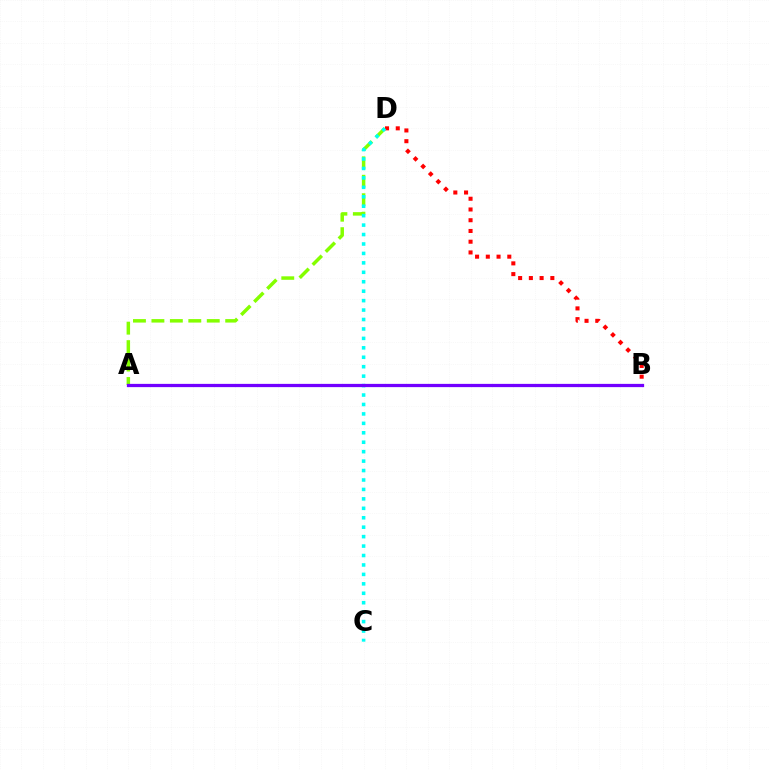{('A', 'D'): [{'color': '#84ff00', 'line_style': 'dashed', 'thickness': 2.51}], ('B', 'D'): [{'color': '#ff0000', 'line_style': 'dotted', 'thickness': 2.92}], ('C', 'D'): [{'color': '#00fff6', 'line_style': 'dotted', 'thickness': 2.56}], ('A', 'B'): [{'color': '#7200ff', 'line_style': 'solid', 'thickness': 2.34}]}